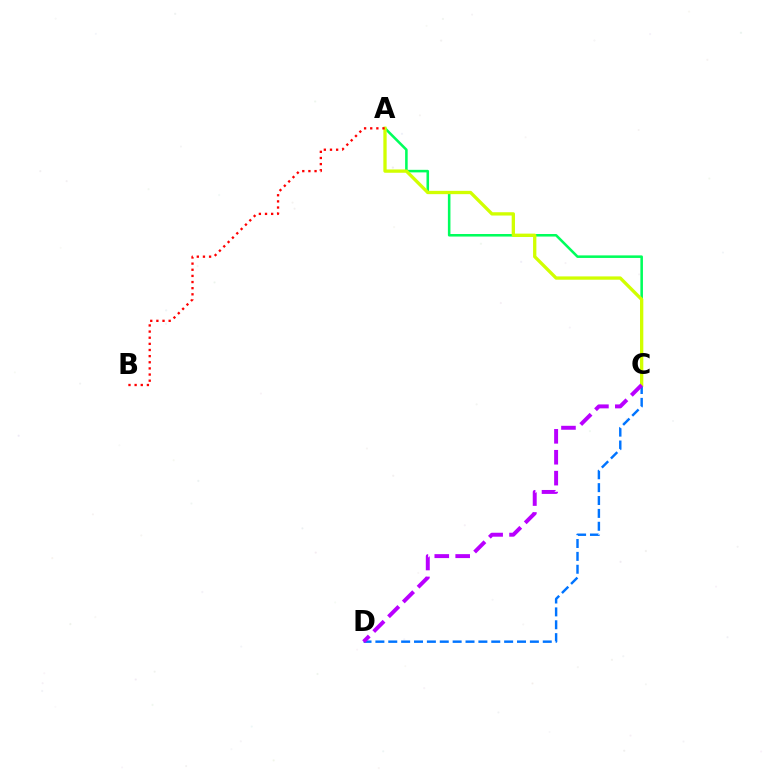{('A', 'C'): [{'color': '#00ff5c', 'line_style': 'solid', 'thickness': 1.84}, {'color': '#d1ff00', 'line_style': 'solid', 'thickness': 2.38}], ('C', 'D'): [{'color': '#0074ff', 'line_style': 'dashed', 'thickness': 1.75}, {'color': '#b900ff', 'line_style': 'dashed', 'thickness': 2.84}], ('A', 'B'): [{'color': '#ff0000', 'line_style': 'dotted', 'thickness': 1.67}]}